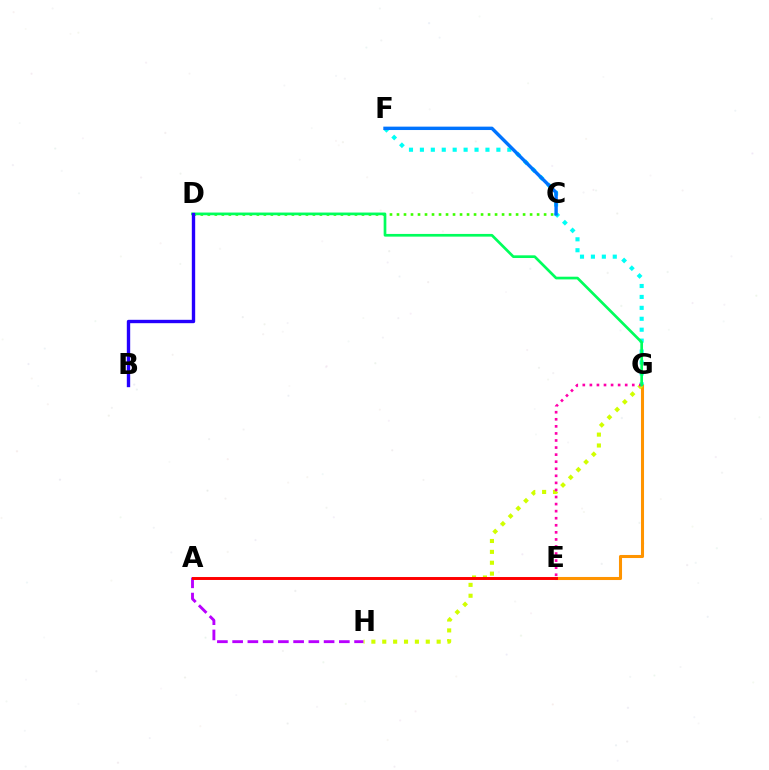{('E', 'G'): [{'color': '#ff9400', 'line_style': 'solid', 'thickness': 2.2}, {'color': '#ff00ac', 'line_style': 'dotted', 'thickness': 1.92}], ('A', 'H'): [{'color': '#b900ff', 'line_style': 'dashed', 'thickness': 2.07}], ('F', 'G'): [{'color': '#00fff6', 'line_style': 'dotted', 'thickness': 2.97}], ('G', 'H'): [{'color': '#d1ff00', 'line_style': 'dotted', 'thickness': 2.96}], ('C', 'D'): [{'color': '#3dff00', 'line_style': 'dotted', 'thickness': 1.9}], ('C', 'F'): [{'color': '#0074ff', 'line_style': 'solid', 'thickness': 2.44}], ('A', 'E'): [{'color': '#ff0000', 'line_style': 'solid', 'thickness': 2.13}], ('D', 'G'): [{'color': '#00ff5c', 'line_style': 'solid', 'thickness': 1.94}], ('B', 'D'): [{'color': '#2500ff', 'line_style': 'solid', 'thickness': 2.43}]}